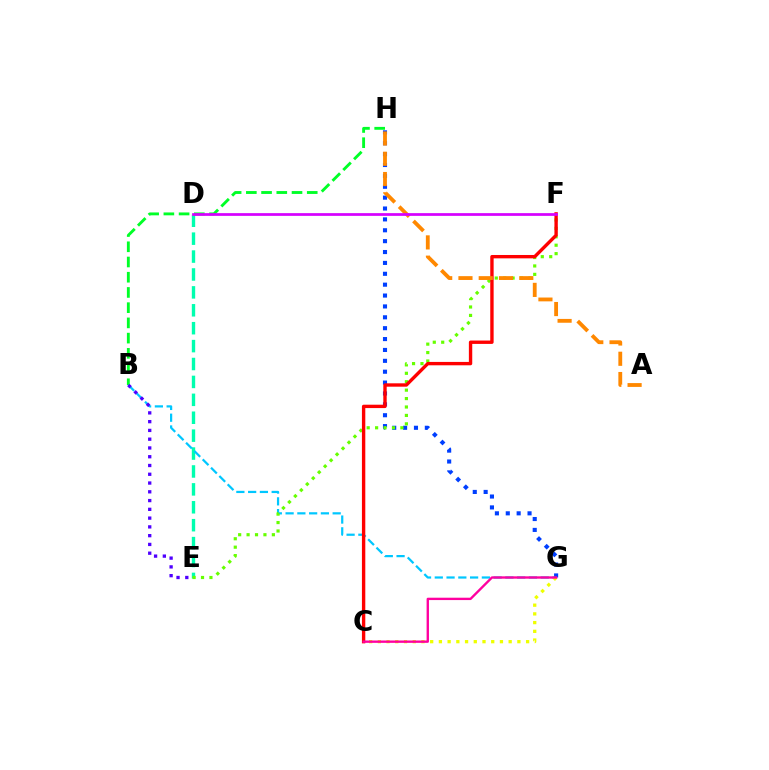{('B', 'H'): [{'color': '#00ff27', 'line_style': 'dashed', 'thickness': 2.07}], ('D', 'E'): [{'color': '#00ffaf', 'line_style': 'dashed', 'thickness': 2.43}], ('B', 'G'): [{'color': '#00c7ff', 'line_style': 'dashed', 'thickness': 1.6}], ('G', 'H'): [{'color': '#003fff', 'line_style': 'dotted', 'thickness': 2.96}], ('E', 'F'): [{'color': '#66ff00', 'line_style': 'dotted', 'thickness': 2.29}], ('B', 'E'): [{'color': '#4f00ff', 'line_style': 'dotted', 'thickness': 2.38}], ('C', 'F'): [{'color': '#ff0000', 'line_style': 'solid', 'thickness': 2.43}], ('A', 'H'): [{'color': '#ff8800', 'line_style': 'dashed', 'thickness': 2.75}], ('D', 'F'): [{'color': '#d600ff', 'line_style': 'solid', 'thickness': 1.96}], ('C', 'G'): [{'color': '#eeff00', 'line_style': 'dotted', 'thickness': 2.37}, {'color': '#ff00a0', 'line_style': 'solid', 'thickness': 1.7}]}